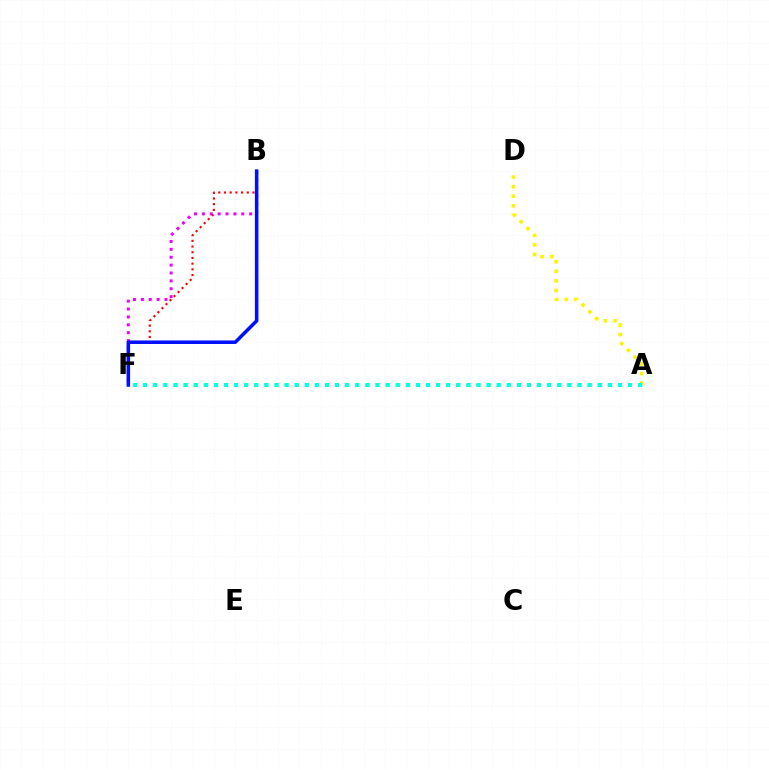{('B', 'F'): [{'color': '#ff0000', 'line_style': 'dotted', 'thickness': 1.55}, {'color': '#ee00ff', 'line_style': 'dotted', 'thickness': 2.14}, {'color': '#0010ff', 'line_style': 'solid', 'thickness': 2.54}], ('A', 'F'): [{'color': '#08ff00', 'line_style': 'dotted', 'thickness': 2.74}, {'color': '#00fff6', 'line_style': 'dotted', 'thickness': 2.74}], ('A', 'D'): [{'color': '#fcf500', 'line_style': 'dotted', 'thickness': 2.6}]}